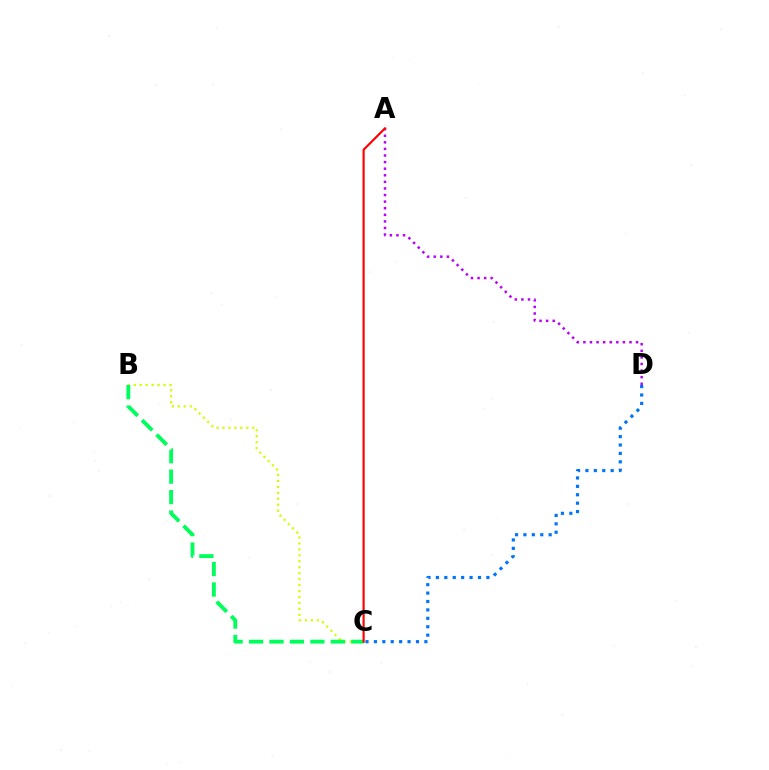{('B', 'C'): [{'color': '#d1ff00', 'line_style': 'dotted', 'thickness': 1.62}, {'color': '#00ff5c', 'line_style': 'dashed', 'thickness': 2.78}], ('C', 'D'): [{'color': '#0074ff', 'line_style': 'dotted', 'thickness': 2.29}], ('A', 'D'): [{'color': '#b900ff', 'line_style': 'dotted', 'thickness': 1.79}], ('A', 'C'): [{'color': '#ff0000', 'line_style': 'solid', 'thickness': 1.55}]}